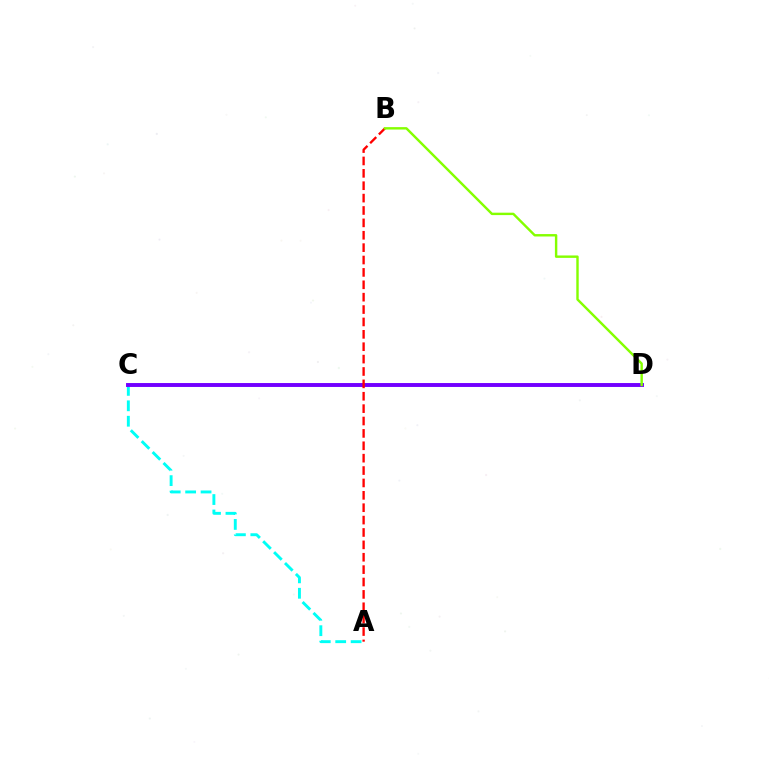{('A', 'C'): [{'color': '#00fff6', 'line_style': 'dashed', 'thickness': 2.1}], ('C', 'D'): [{'color': '#7200ff', 'line_style': 'solid', 'thickness': 2.82}], ('A', 'B'): [{'color': '#ff0000', 'line_style': 'dashed', 'thickness': 1.68}], ('B', 'D'): [{'color': '#84ff00', 'line_style': 'solid', 'thickness': 1.74}]}